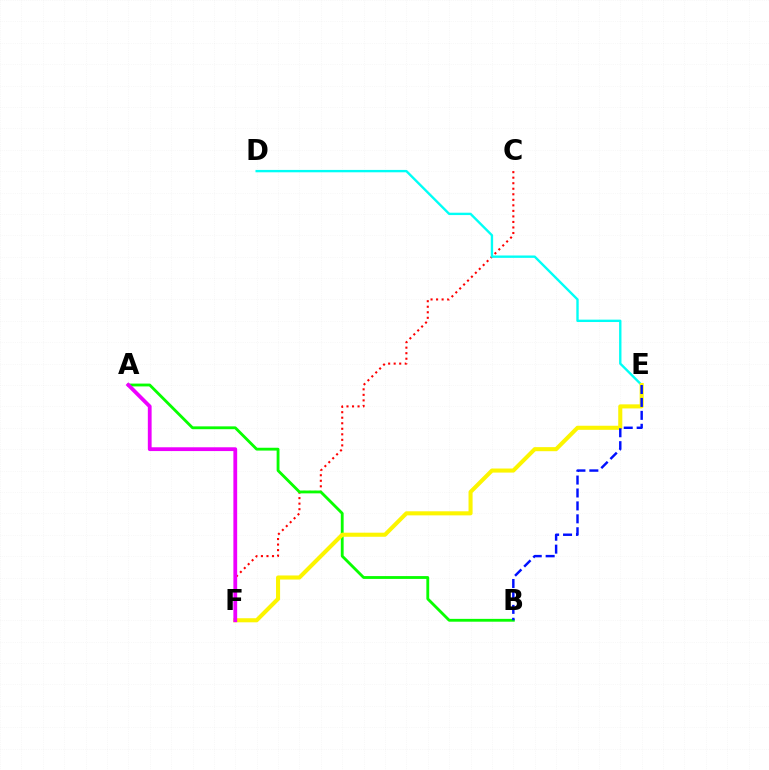{('C', 'F'): [{'color': '#ff0000', 'line_style': 'dotted', 'thickness': 1.5}], ('A', 'B'): [{'color': '#08ff00', 'line_style': 'solid', 'thickness': 2.04}], ('D', 'E'): [{'color': '#00fff6', 'line_style': 'solid', 'thickness': 1.71}], ('E', 'F'): [{'color': '#fcf500', 'line_style': 'solid', 'thickness': 2.93}], ('A', 'F'): [{'color': '#ee00ff', 'line_style': 'solid', 'thickness': 2.73}], ('B', 'E'): [{'color': '#0010ff', 'line_style': 'dashed', 'thickness': 1.76}]}